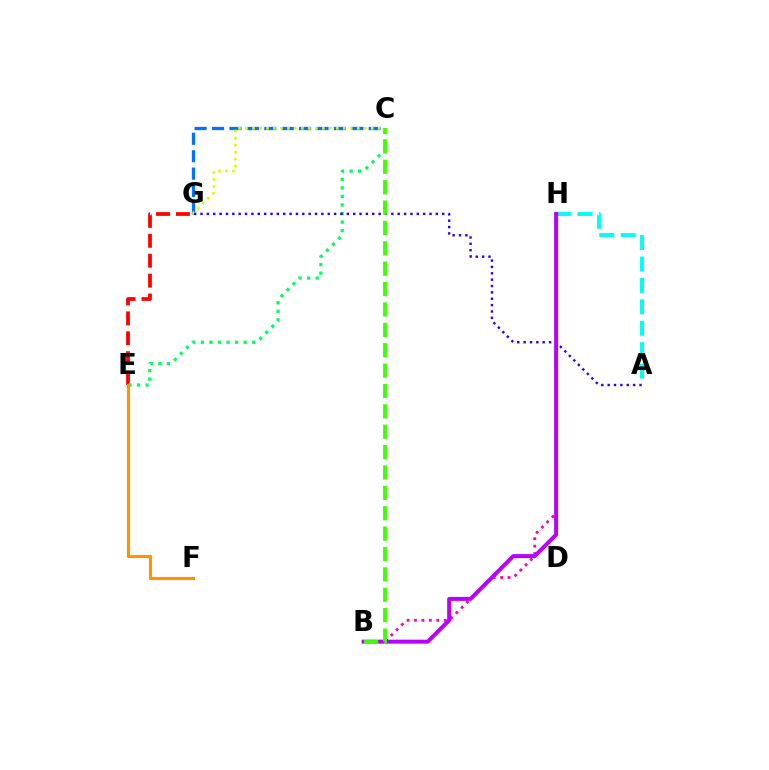{('E', 'G'): [{'color': '#ff0000', 'line_style': 'dashed', 'thickness': 2.7}], ('C', 'E'): [{'color': '#00ff5c', 'line_style': 'dotted', 'thickness': 2.32}], ('B', 'H'): [{'color': '#ff00ac', 'line_style': 'dotted', 'thickness': 2.02}, {'color': '#b900ff', 'line_style': 'solid', 'thickness': 2.87}], ('C', 'G'): [{'color': '#0074ff', 'line_style': 'dashed', 'thickness': 2.37}, {'color': '#d1ff00', 'line_style': 'dotted', 'thickness': 1.9}], ('A', 'H'): [{'color': '#00fff6', 'line_style': 'dashed', 'thickness': 2.91}], ('A', 'G'): [{'color': '#2500ff', 'line_style': 'dotted', 'thickness': 1.73}], ('E', 'F'): [{'color': '#ff9400', 'line_style': 'solid', 'thickness': 2.25}], ('B', 'C'): [{'color': '#3dff00', 'line_style': 'dashed', 'thickness': 2.77}]}